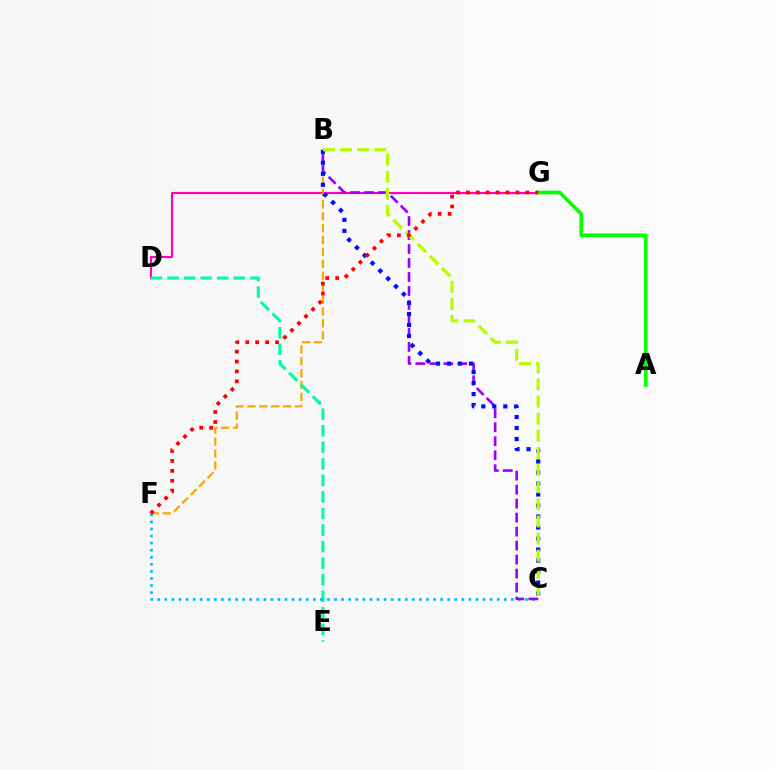{('D', 'G'): [{'color': '#ff00bd', 'line_style': 'solid', 'thickness': 1.55}], ('B', 'F'): [{'color': '#ffa500', 'line_style': 'dashed', 'thickness': 1.62}], ('A', 'G'): [{'color': '#08ff00', 'line_style': 'solid', 'thickness': 2.65}], ('D', 'E'): [{'color': '#00ff9d', 'line_style': 'dashed', 'thickness': 2.25}], ('C', 'F'): [{'color': '#00b5ff', 'line_style': 'dotted', 'thickness': 1.92}], ('B', 'C'): [{'color': '#9b00ff', 'line_style': 'dashed', 'thickness': 1.9}, {'color': '#0010ff', 'line_style': 'dotted', 'thickness': 2.99}, {'color': '#b3ff00', 'line_style': 'dashed', 'thickness': 2.33}], ('F', 'G'): [{'color': '#ff0000', 'line_style': 'dotted', 'thickness': 2.69}]}